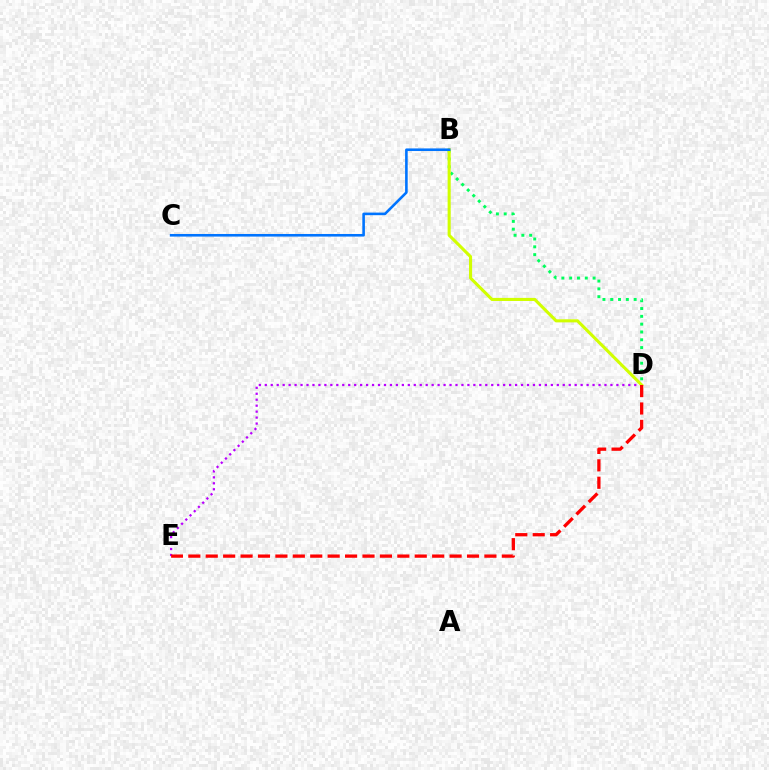{('D', 'E'): [{'color': '#b900ff', 'line_style': 'dotted', 'thickness': 1.62}, {'color': '#ff0000', 'line_style': 'dashed', 'thickness': 2.37}], ('B', 'D'): [{'color': '#00ff5c', 'line_style': 'dotted', 'thickness': 2.12}, {'color': '#d1ff00', 'line_style': 'solid', 'thickness': 2.22}], ('B', 'C'): [{'color': '#0074ff', 'line_style': 'solid', 'thickness': 1.87}]}